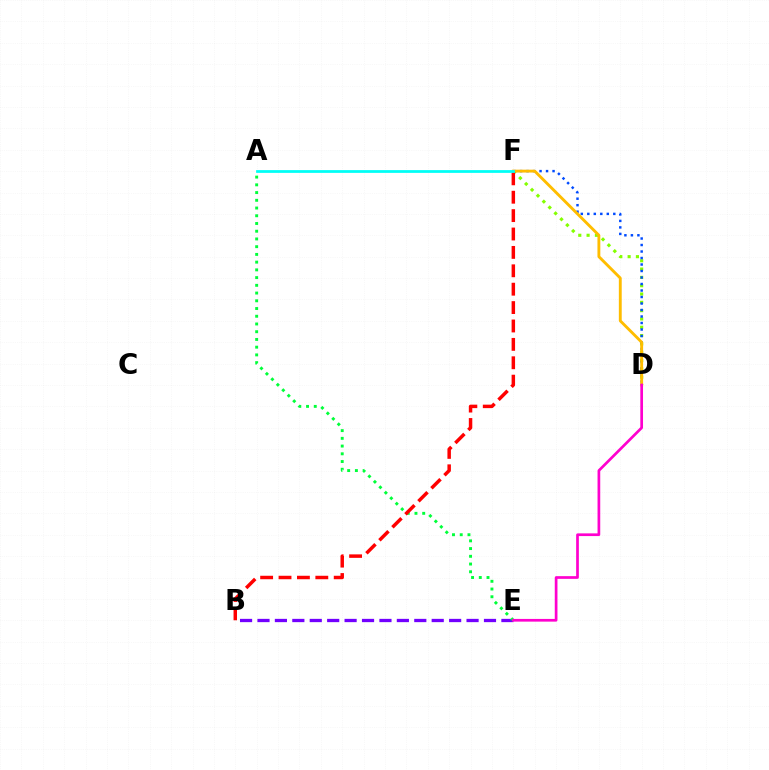{('D', 'F'): [{'color': '#84ff00', 'line_style': 'dotted', 'thickness': 2.26}, {'color': '#004bff', 'line_style': 'dotted', 'thickness': 1.77}, {'color': '#ffbd00', 'line_style': 'solid', 'thickness': 2.07}], ('B', 'E'): [{'color': '#7200ff', 'line_style': 'dashed', 'thickness': 2.37}], ('A', 'E'): [{'color': '#00ff39', 'line_style': 'dotted', 'thickness': 2.1}], ('D', 'E'): [{'color': '#ff00cf', 'line_style': 'solid', 'thickness': 1.95}], ('B', 'F'): [{'color': '#ff0000', 'line_style': 'dashed', 'thickness': 2.5}], ('A', 'F'): [{'color': '#00fff6', 'line_style': 'solid', 'thickness': 1.98}]}